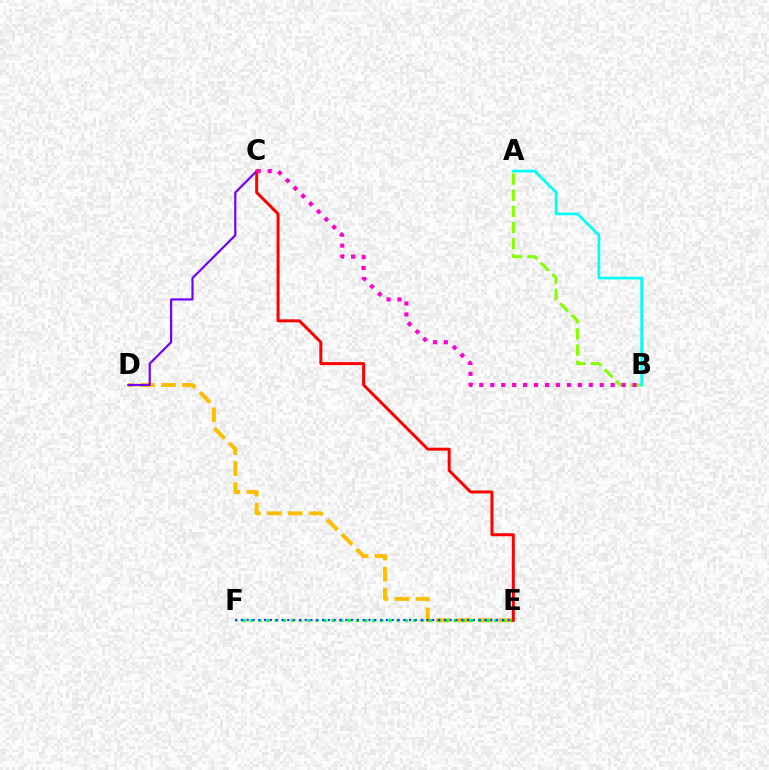{('D', 'E'): [{'color': '#ffbd00', 'line_style': 'dashed', 'thickness': 2.84}], ('E', 'F'): [{'color': '#00ff39', 'line_style': 'dotted', 'thickness': 2.21}, {'color': '#004bff', 'line_style': 'dotted', 'thickness': 1.58}], ('C', 'D'): [{'color': '#7200ff', 'line_style': 'solid', 'thickness': 1.57}], ('C', 'E'): [{'color': '#ff0000', 'line_style': 'solid', 'thickness': 2.14}], ('A', 'B'): [{'color': '#84ff00', 'line_style': 'dashed', 'thickness': 2.2}, {'color': '#00fff6', 'line_style': 'solid', 'thickness': 1.96}], ('B', 'C'): [{'color': '#ff00cf', 'line_style': 'dotted', 'thickness': 2.97}]}